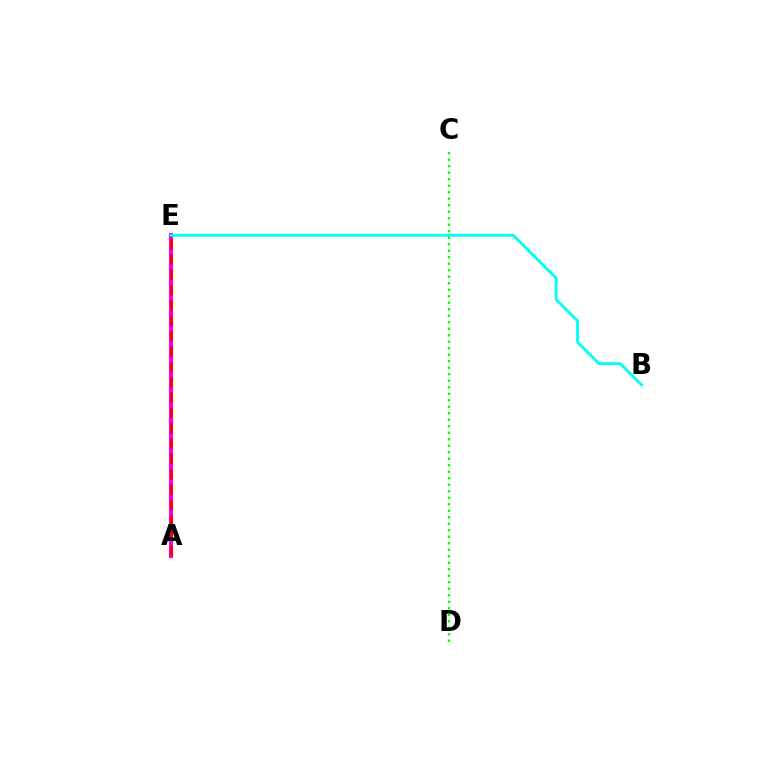{('A', 'E'): [{'color': '#0010ff', 'line_style': 'dotted', 'thickness': 2.95}, {'color': '#fcf500', 'line_style': 'dashed', 'thickness': 2.69}, {'color': '#ee00ff', 'line_style': 'solid', 'thickness': 2.87}, {'color': '#ff0000', 'line_style': 'dashed', 'thickness': 2.09}], ('C', 'D'): [{'color': '#08ff00', 'line_style': 'dotted', 'thickness': 1.77}], ('B', 'E'): [{'color': '#00fff6', 'line_style': 'solid', 'thickness': 2.03}]}